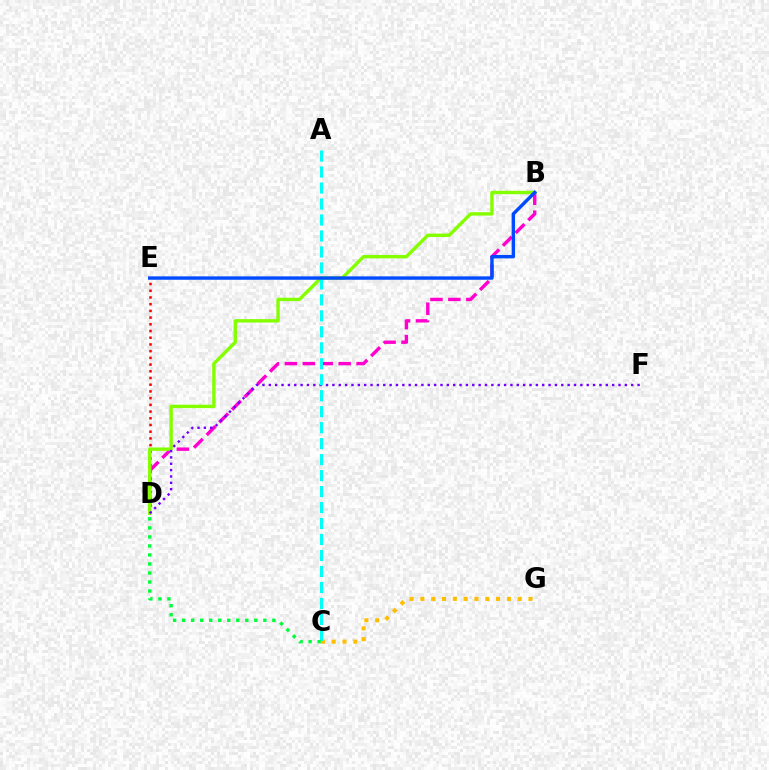{('B', 'D'): [{'color': '#ff00cf', 'line_style': 'dashed', 'thickness': 2.44}, {'color': '#84ff00', 'line_style': 'solid', 'thickness': 2.45}], ('C', 'G'): [{'color': '#ffbd00', 'line_style': 'dotted', 'thickness': 2.94}], ('D', 'E'): [{'color': '#ff0000', 'line_style': 'dotted', 'thickness': 1.82}], ('D', 'F'): [{'color': '#7200ff', 'line_style': 'dotted', 'thickness': 1.73}], ('A', 'C'): [{'color': '#00fff6', 'line_style': 'dashed', 'thickness': 2.17}], ('B', 'E'): [{'color': '#004bff', 'line_style': 'solid', 'thickness': 2.45}], ('C', 'D'): [{'color': '#00ff39', 'line_style': 'dotted', 'thickness': 2.45}]}